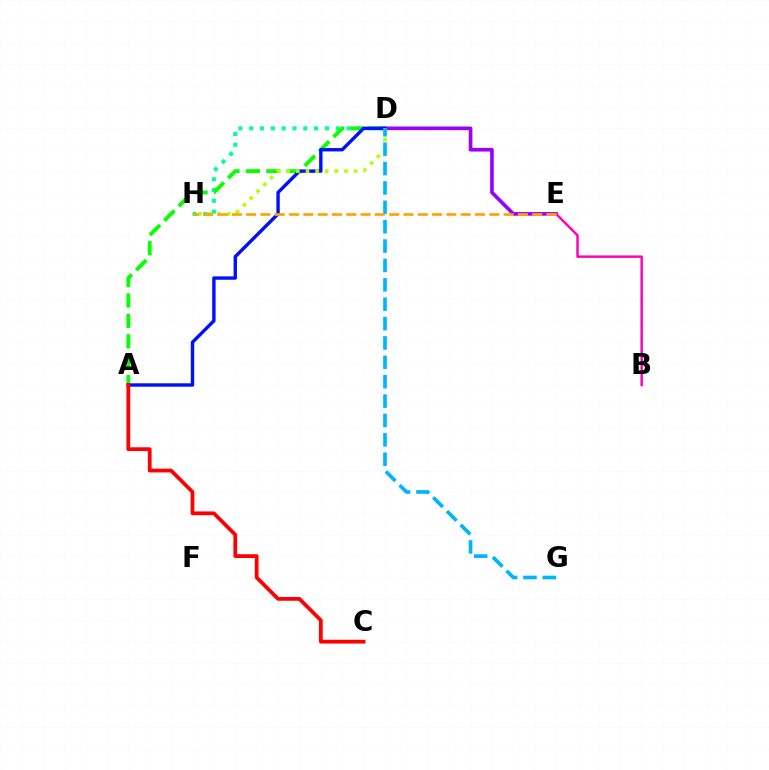{('D', 'E'): [{'color': '#9b00ff', 'line_style': 'solid', 'thickness': 2.63}], ('D', 'H'): [{'color': '#00ff9d', 'line_style': 'dotted', 'thickness': 2.94}, {'color': '#b3ff00', 'line_style': 'dotted', 'thickness': 2.62}], ('A', 'D'): [{'color': '#08ff00', 'line_style': 'dashed', 'thickness': 2.77}, {'color': '#0010ff', 'line_style': 'solid', 'thickness': 2.44}], ('B', 'E'): [{'color': '#ff00bd', 'line_style': 'solid', 'thickness': 1.77}], ('D', 'G'): [{'color': '#00b5ff', 'line_style': 'dashed', 'thickness': 2.63}], ('E', 'H'): [{'color': '#ffa500', 'line_style': 'dashed', 'thickness': 1.94}], ('A', 'C'): [{'color': '#ff0000', 'line_style': 'solid', 'thickness': 2.72}]}